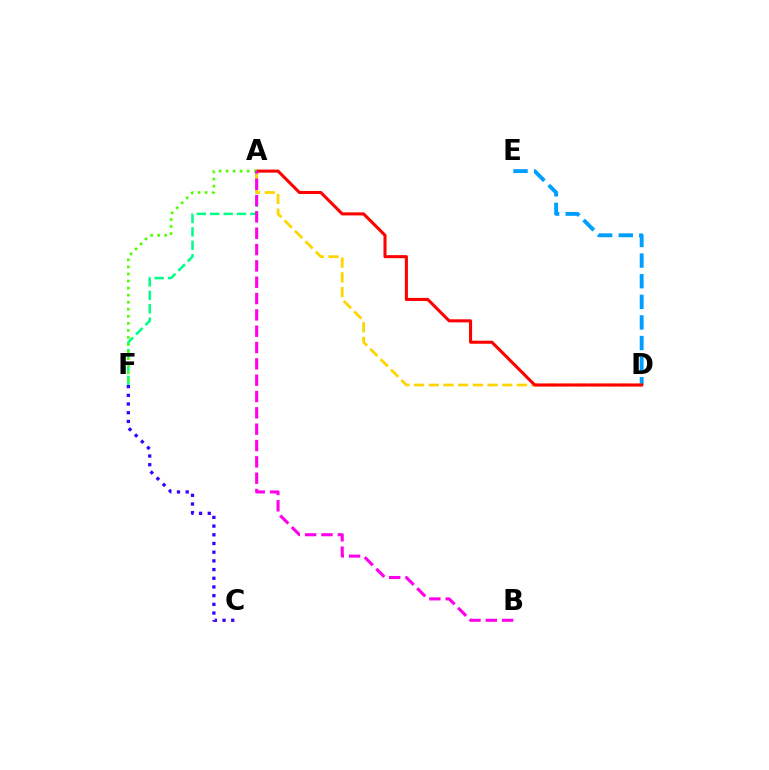{('D', 'E'): [{'color': '#009eff', 'line_style': 'dashed', 'thickness': 2.8}], ('A', 'F'): [{'color': '#00ff86', 'line_style': 'dashed', 'thickness': 1.82}, {'color': '#4fff00', 'line_style': 'dotted', 'thickness': 1.92}], ('A', 'D'): [{'color': '#ffd500', 'line_style': 'dashed', 'thickness': 2.0}, {'color': '#ff0000', 'line_style': 'solid', 'thickness': 2.2}], ('C', 'F'): [{'color': '#3700ff', 'line_style': 'dotted', 'thickness': 2.36}], ('A', 'B'): [{'color': '#ff00ed', 'line_style': 'dashed', 'thickness': 2.22}]}